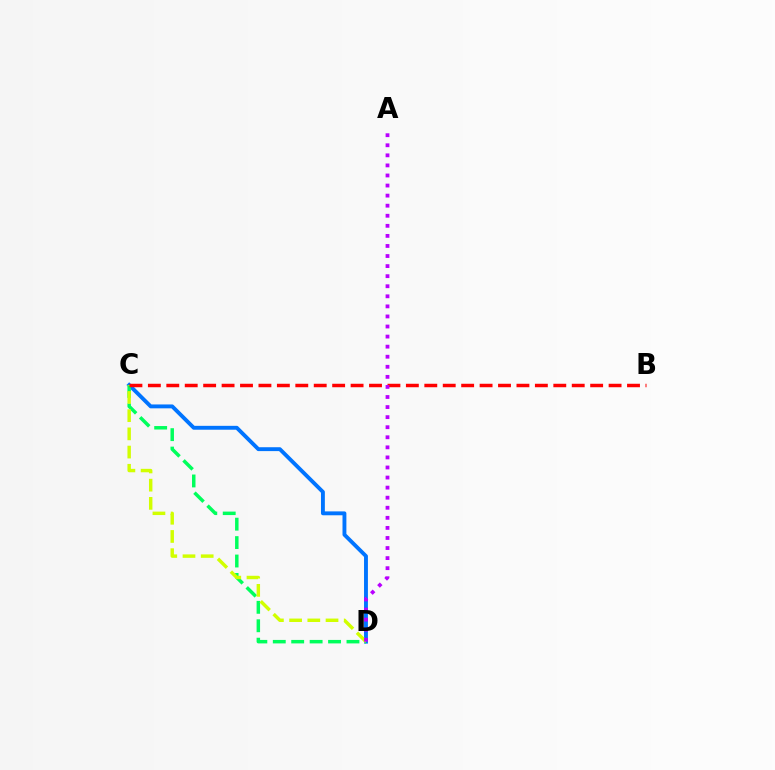{('C', 'D'): [{'color': '#0074ff', 'line_style': 'solid', 'thickness': 2.79}, {'color': '#00ff5c', 'line_style': 'dashed', 'thickness': 2.5}, {'color': '#d1ff00', 'line_style': 'dashed', 'thickness': 2.47}], ('B', 'C'): [{'color': '#ff0000', 'line_style': 'dashed', 'thickness': 2.5}], ('A', 'D'): [{'color': '#b900ff', 'line_style': 'dotted', 'thickness': 2.74}]}